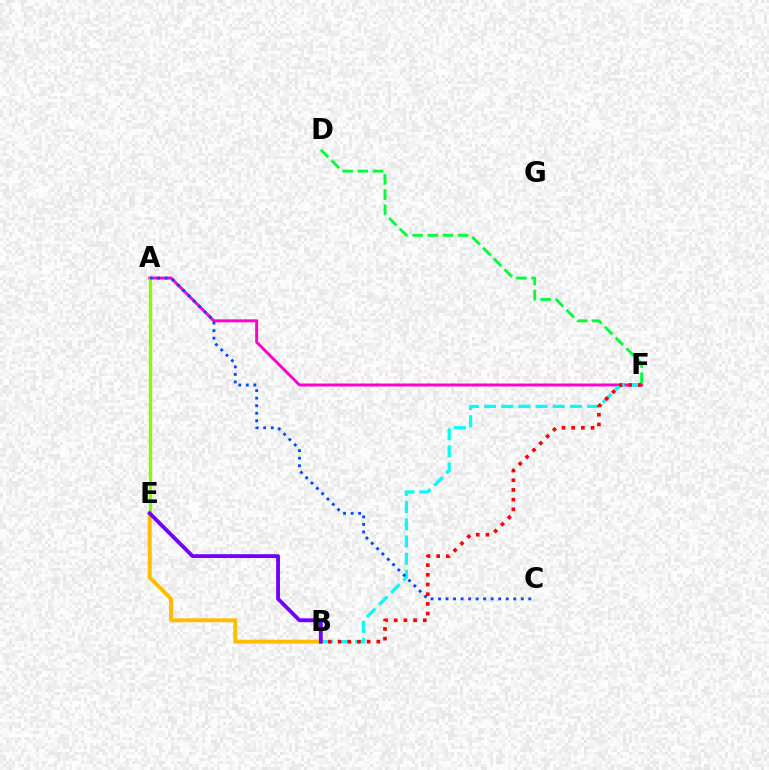{('A', 'F'): [{'color': '#ff00cf', 'line_style': 'solid', 'thickness': 2.12}], ('B', 'F'): [{'color': '#00fff6', 'line_style': 'dashed', 'thickness': 2.33}, {'color': '#ff0000', 'line_style': 'dotted', 'thickness': 2.63}], ('B', 'E'): [{'color': '#ffbd00', 'line_style': 'solid', 'thickness': 2.83}, {'color': '#7200ff', 'line_style': 'solid', 'thickness': 2.76}], ('A', 'E'): [{'color': '#84ff00', 'line_style': 'solid', 'thickness': 2.41}], ('A', 'C'): [{'color': '#004bff', 'line_style': 'dotted', 'thickness': 2.04}], ('D', 'F'): [{'color': '#00ff39', 'line_style': 'dashed', 'thickness': 2.06}]}